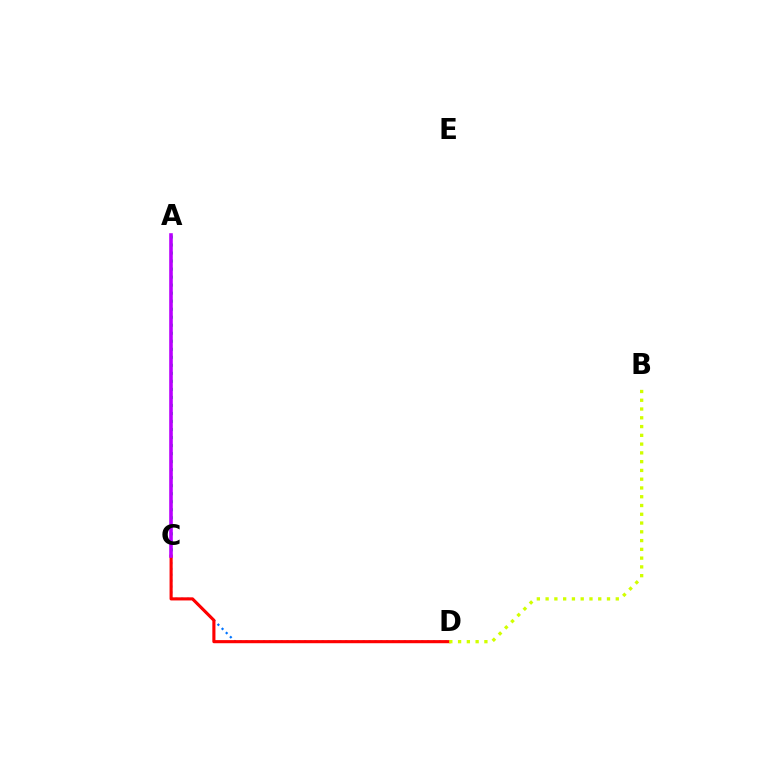{('C', 'D'): [{'color': '#0074ff', 'line_style': 'dotted', 'thickness': 1.59}, {'color': '#ff0000', 'line_style': 'solid', 'thickness': 2.24}], ('A', 'C'): [{'color': '#00ff5c', 'line_style': 'dotted', 'thickness': 2.18}, {'color': '#b900ff', 'line_style': 'solid', 'thickness': 2.59}], ('B', 'D'): [{'color': '#d1ff00', 'line_style': 'dotted', 'thickness': 2.38}]}